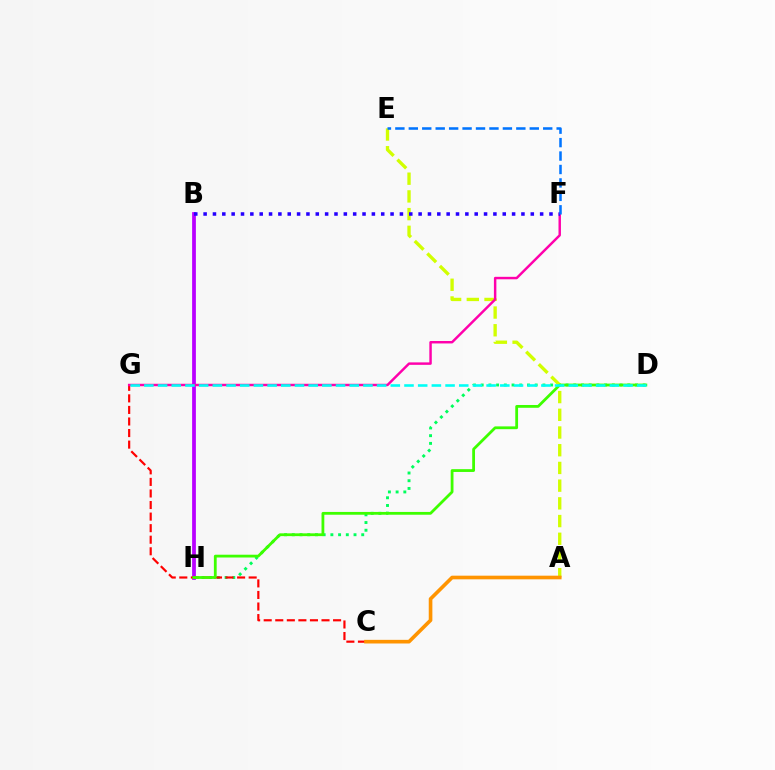{('D', 'H'): [{'color': '#00ff5c', 'line_style': 'dotted', 'thickness': 2.1}, {'color': '#3dff00', 'line_style': 'solid', 'thickness': 2.01}], ('A', 'E'): [{'color': '#d1ff00', 'line_style': 'dashed', 'thickness': 2.41}], ('B', 'H'): [{'color': '#b900ff', 'line_style': 'solid', 'thickness': 2.71}], ('C', 'G'): [{'color': '#ff0000', 'line_style': 'dashed', 'thickness': 1.57}], ('F', 'G'): [{'color': '#ff00ac', 'line_style': 'solid', 'thickness': 1.77}], ('A', 'C'): [{'color': '#ff9400', 'line_style': 'solid', 'thickness': 2.62}], ('D', 'G'): [{'color': '#00fff6', 'line_style': 'dashed', 'thickness': 1.86}], ('B', 'F'): [{'color': '#2500ff', 'line_style': 'dotted', 'thickness': 2.54}], ('E', 'F'): [{'color': '#0074ff', 'line_style': 'dashed', 'thickness': 1.83}]}